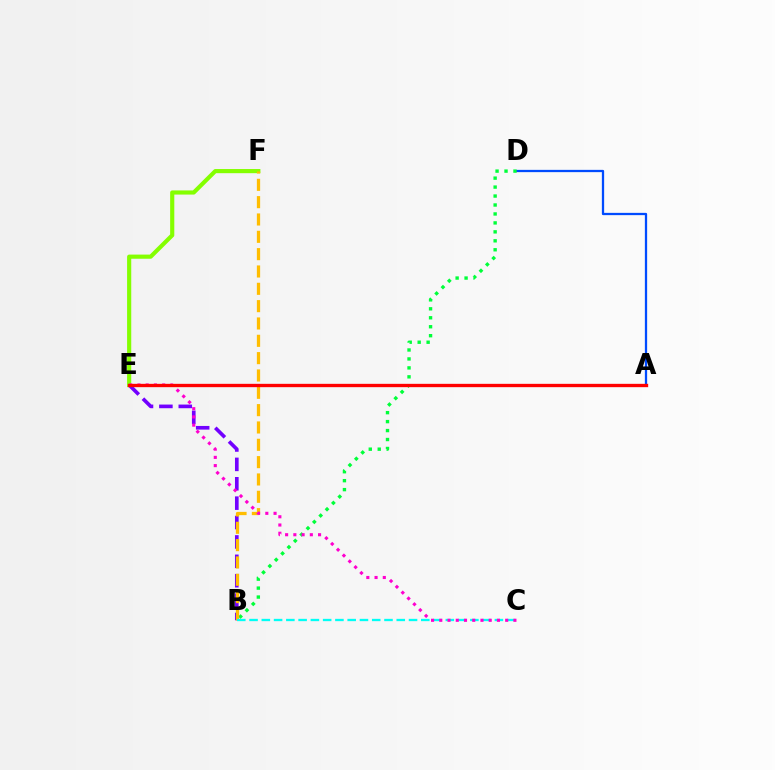{('A', 'D'): [{'color': '#004bff', 'line_style': 'solid', 'thickness': 1.64}], ('E', 'F'): [{'color': '#84ff00', 'line_style': 'solid', 'thickness': 2.99}], ('B', 'E'): [{'color': '#7200ff', 'line_style': 'dashed', 'thickness': 2.63}], ('B', 'D'): [{'color': '#00ff39', 'line_style': 'dotted', 'thickness': 2.43}], ('B', 'F'): [{'color': '#ffbd00', 'line_style': 'dashed', 'thickness': 2.35}], ('B', 'C'): [{'color': '#00fff6', 'line_style': 'dashed', 'thickness': 1.67}], ('C', 'E'): [{'color': '#ff00cf', 'line_style': 'dotted', 'thickness': 2.24}], ('A', 'E'): [{'color': '#ff0000', 'line_style': 'solid', 'thickness': 2.4}]}